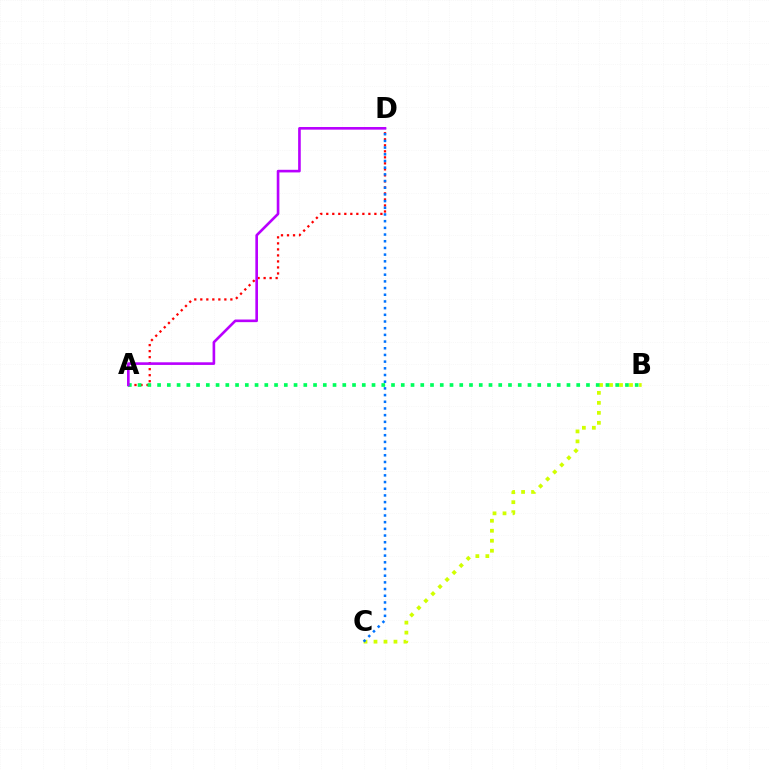{('A', 'D'): [{'color': '#ff0000', 'line_style': 'dotted', 'thickness': 1.63}, {'color': '#b900ff', 'line_style': 'solid', 'thickness': 1.9}], ('B', 'C'): [{'color': '#d1ff00', 'line_style': 'dotted', 'thickness': 2.71}], ('A', 'B'): [{'color': '#00ff5c', 'line_style': 'dotted', 'thickness': 2.65}], ('C', 'D'): [{'color': '#0074ff', 'line_style': 'dotted', 'thickness': 1.82}]}